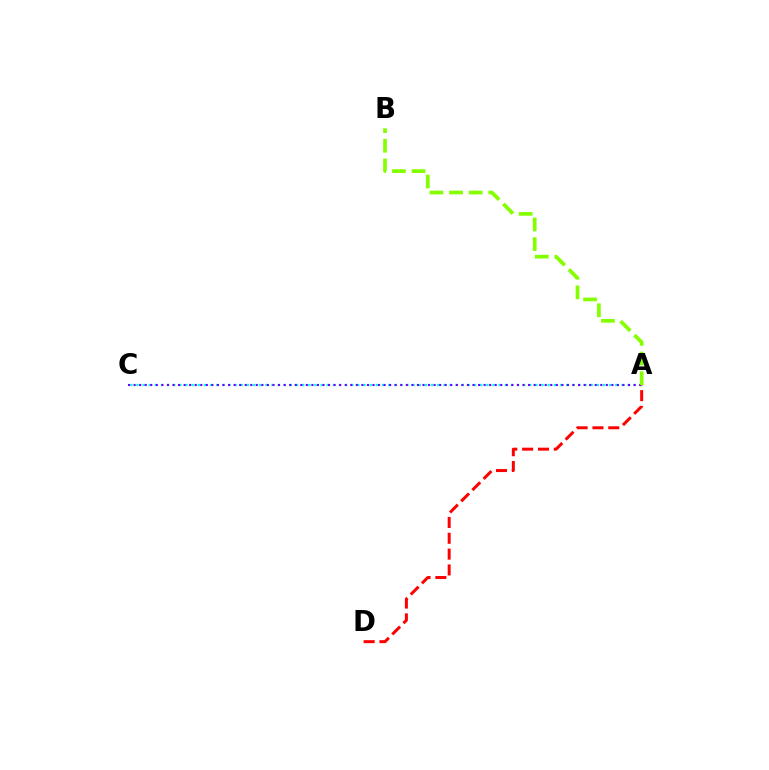{('A', 'C'): [{'color': '#00fff6', 'line_style': 'dotted', 'thickness': 1.67}, {'color': '#7200ff', 'line_style': 'dotted', 'thickness': 1.51}], ('A', 'D'): [{'color': '#ff0000', 'line_style': 'dashed', 'thickness': 2.15}], ('A', 'B'): [{'color': '#84ff00', 'line_style': 'dashed', 'thickness': 2.67}]}